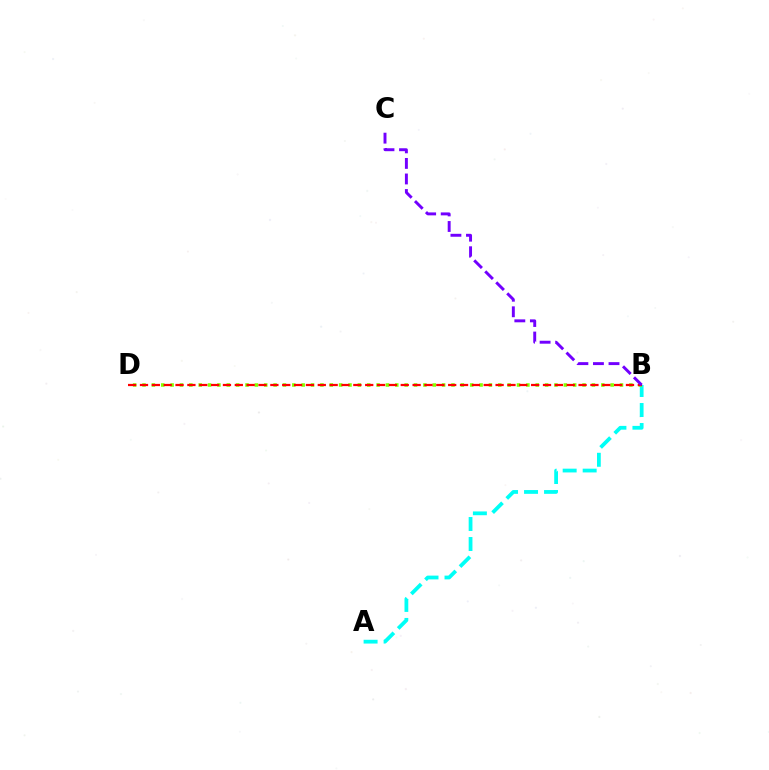{('A', 'B'): [{'color': '#00fff6', 'line_style': 'dashed', 'thickness': 2.72}], ('B', 'D'): [{'color': '#84ff00', 'line_style': 'dotted', 'thickness': 2.54}, {'color': '#ff0000', 'line_style': 'dashed', 'thickness': 1.61}], ('B', 'C'): [{'color': '#7200ff', 'line_style': 'dashed', 'thickness': 2.11}]}